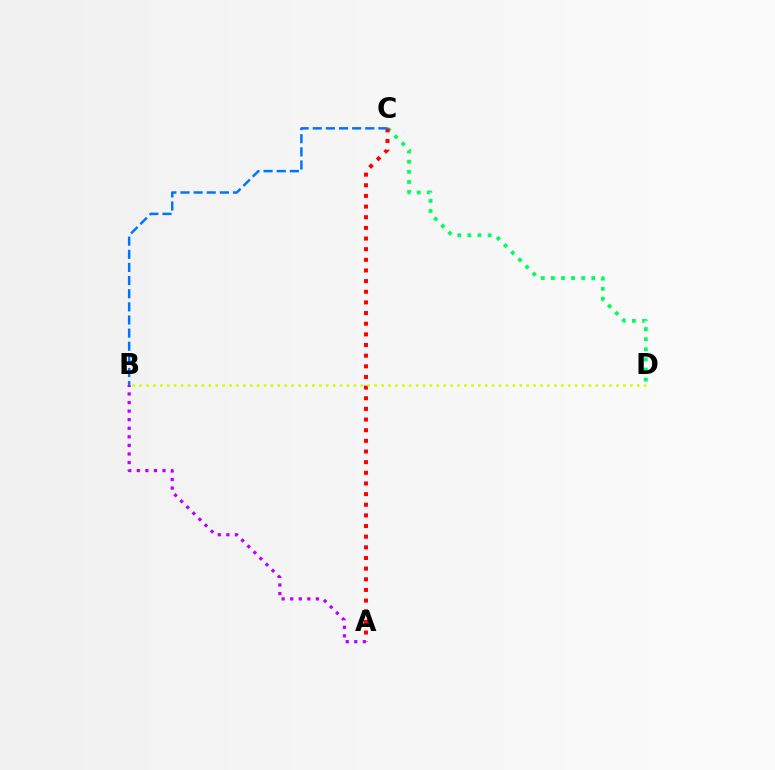{('C', 'D'): [{'color': '#00ff5c', 'line_style': 'dotted', 'thickness': 2.75}], ('A', 'C'): [{'color': '#ff0000', 'line_style': 'dotted', 'thickness': 2.89}], ('B', 'C'): [{'color': '#0074ff', 'line_style': 'dashed', 'thickness': 1.78}], ('B', 'D'): [{'color': '#d1ff00', 'line_style': 'dotted', 'thickness': 1.88}], ('A', 'B'): [{'color': '#b900ff', 'line_style': 'dotted', 'thickness': 2.33}]}